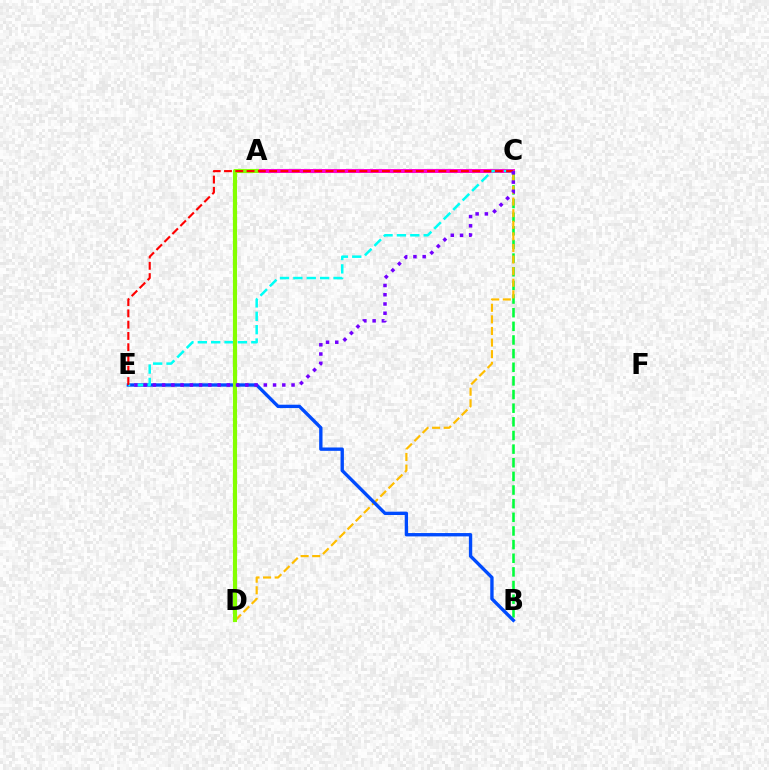{('B', 'C'): [{'color': '#00ff39', 'line_style': 'dashed', 'thickness': 1.85}], ('C', 'D'): [{'color': '#ffbd00', 'line_style': 'dashed', 'thickness': 1.58}], ('A', 'C'): [{'color': '#ff00cf', 'line_style': 'solid', 'thickness': 2.84}], ('B', 'E'): [{'color': '#004bff', 'line_style': 'solid', 'thickness': 2.41}], ('C', 'E'): [{'color': '#00fff6', 'line_style': 'dashed', 'thickness': 1.82}, {'color': '#ff0000', 'line_style': 'dashed', 'thickness': 1.53}, {'color': '#7200ff', 'line_style': 'dotted', 'thickness': 2.51}], ('A', 'D'): [{'color': '#84ff00', 'line_style': 'solid', 'thickness': 2.99}]}